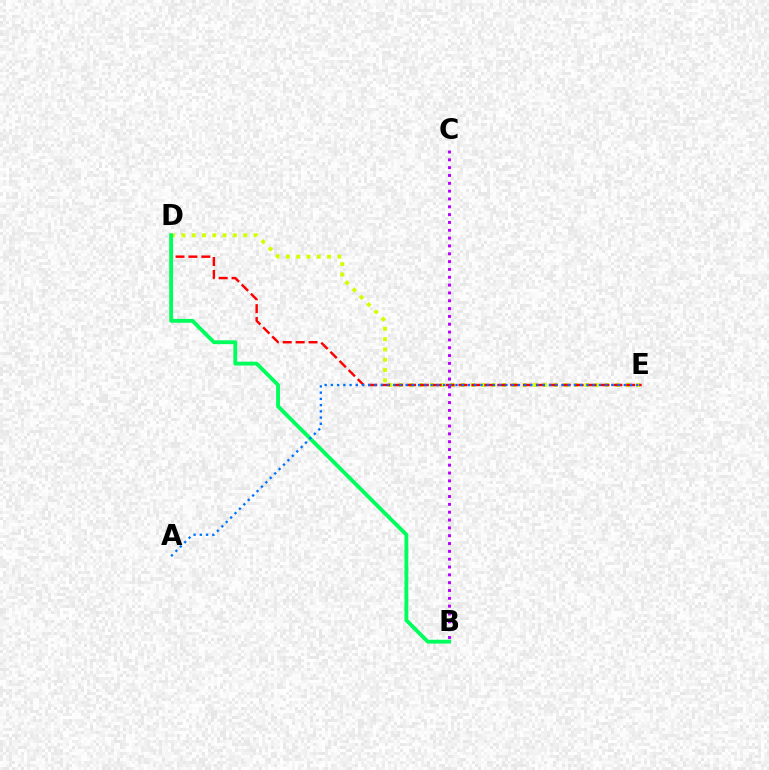{('D', 'E'): [{'color': '#d1ff00', 'line_style': 'dotted', 'thickness': 2.8}, {'color': '#ff0000', 'line_style': 'dashed', 'thickness': 1.75}], ('B', 'D'): [{'color': '#00ff5c', 'line_style': 'solid', 'thickness': 2.77}], ('B', 'C'): [{'color': '#b900ff', 'line_style': 'dotted', 'thickness': 2.13}], ('A', 'E'): [{'color': '#0074ff', 'line_style': 'dotted', 'thickness': 1.69}]}